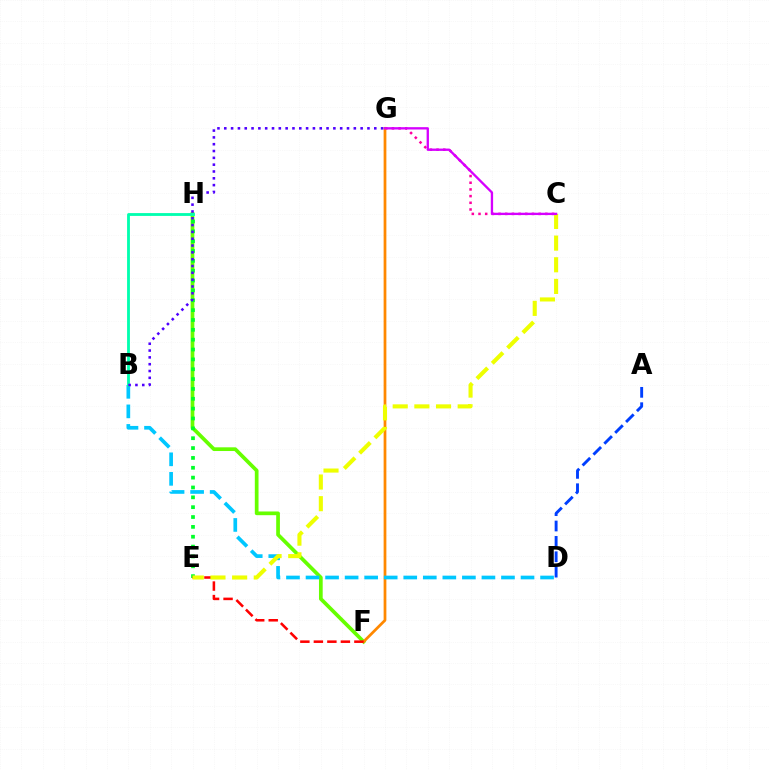{('F', 'H'): [{'color': '#66ff00', 'line_style': 'solid', 'thickness': 2.67}], ('C', 'G'): [{'color': '#ff00a0', 'line_style': 'dotted', 'thickness': 1.82}, {'color': '#d600ff', 'line_style': 'solid', 'thickness': 1.68}], ('E', 'H'): [{'color': '#00ff27', 'line_style': 'dotted', 'thickness': 2.68}], ('F', 'G'): [{'color': '#ff8800', 'line_style': 'solid', 'thickness': 1.97}], ('B', 'D'): [{'color': '#00c7ff', 'line_style': 'dashed', 'thickness': 2.66}], ('B', 'H'): [{'color': '#00ffaf', 'line_style': 'solid', 'thickness': 2.04}], ('E', 'F'): [{'color': '#ff0000', 'line_style': 'dashed', 'thickness': 1.83}], ('C', 'E'): [{'color': '#eeff00', 'line_style': 'dashed', 'thickness': 2.94}], ('B', 'G'): [{'color': '#4f00ff', 'line_style': 'dotted', 'thickness': 1.85}], ('A', 'D'): [{'color': '#003fff', 'line_style': 'dashed', 'thickness': 2.09}]}